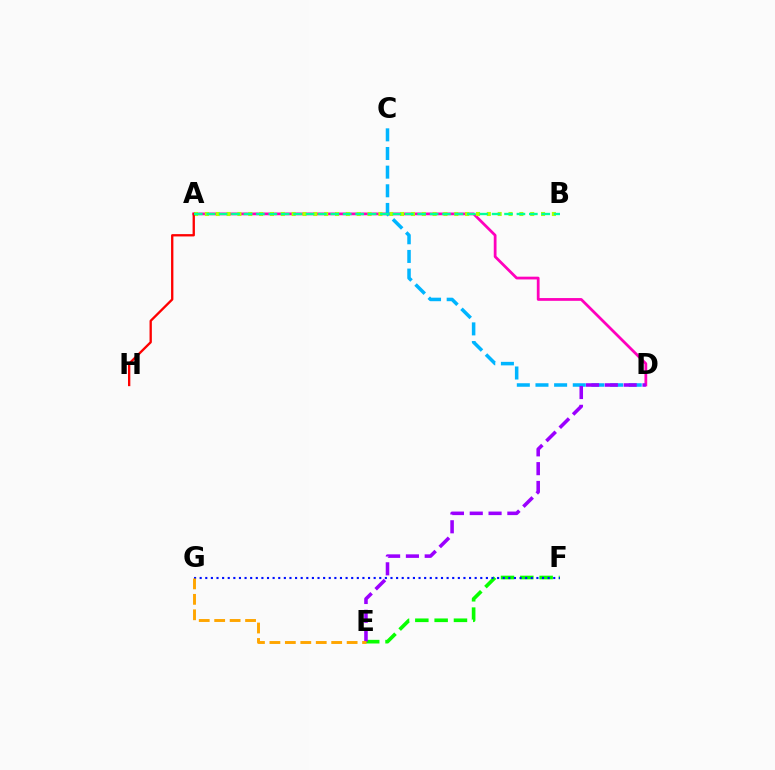{('E', 'F'): [{'color': '#08ff00', 'line_style': 'dashed', 'thickness': 2.62}], ('A', 'D'): [{'color': '#ff00bd', 'line_style': 'solid', 'thickness': 1.99}], ('F', 'G'): [{'color': '#0010ff', 'line_style': 'dotted', 'thickness': 1.52}], ('A', 'B'): [{'color': '#b3ff00', 'line_style': 'dotted', 'thickness': 2.95}, {'color': '#00ff9d', 'line_style': 'dashed', 'thickness': 1.69}], ('C', 'D'): [{'color': '#00b5ff', 'line_style': 'dashed', 'thickness': 2.53}], ('D', 'E'): [{'color': '#9b00ff', 'line_style': 'dashed', 'thickness': 2.56}], ('E', 'G'): [{'color': '#ffa500', 'line_style': 'dashed', 'thickness': 2.1}], ('A', 'H'): [{'color': '#ff0000', 'line_style': 'solid', 'thickness': 1.67}]}